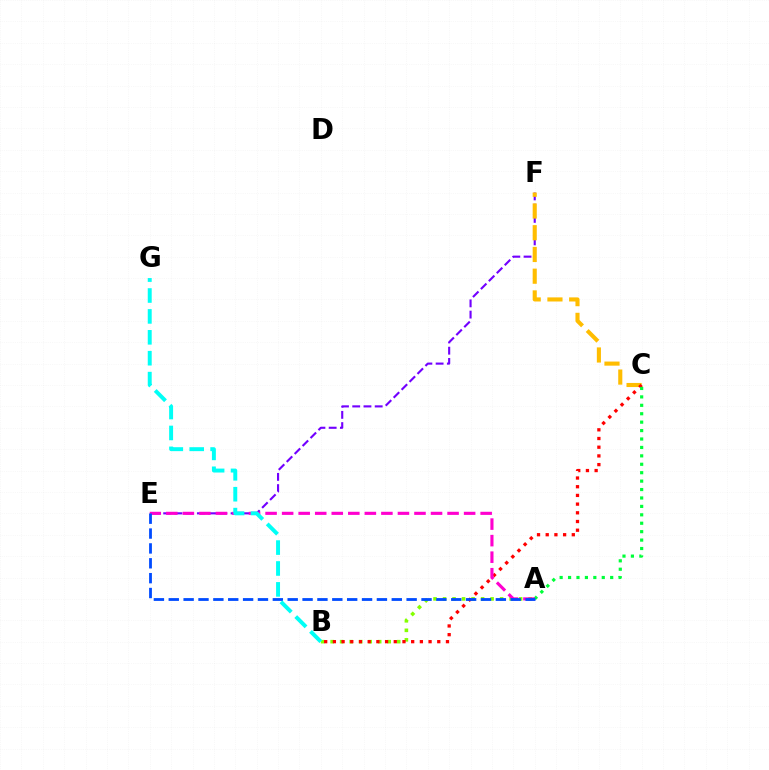{('A', 'B'): [{'color': '#84ff00', 'line_style': 'dotted', 'thickness': 2.58}], ('E', 'F'): [{'color': '#7200ff', 'line_style': 'dashed', 'thickness': 1.53}], ('C', 'F'): [{'color': '#ffbd00', 'line_style': 'dashed', 'thickness': 2.95}], ('B', 'C'): [{'color': '#ff0000', 'line_style': 'dotted', 'thickness': 2.36}], ('A', 'C'): [{'color': '#00ff39', 'line_style': 'dotted', 'thickness': 2.29}], ('A', 'E'): [{'color': '#ff00cf', 'line_style': 'dashed', 'thickness': 2.25}, {'color': '#004bff', 'line_style': 'dashed', 'thickness': 2.02}], ('B', 'G'): [{'color': '#00fff6', 'line_style': 'dashed', 'thickness': 2.84}]}